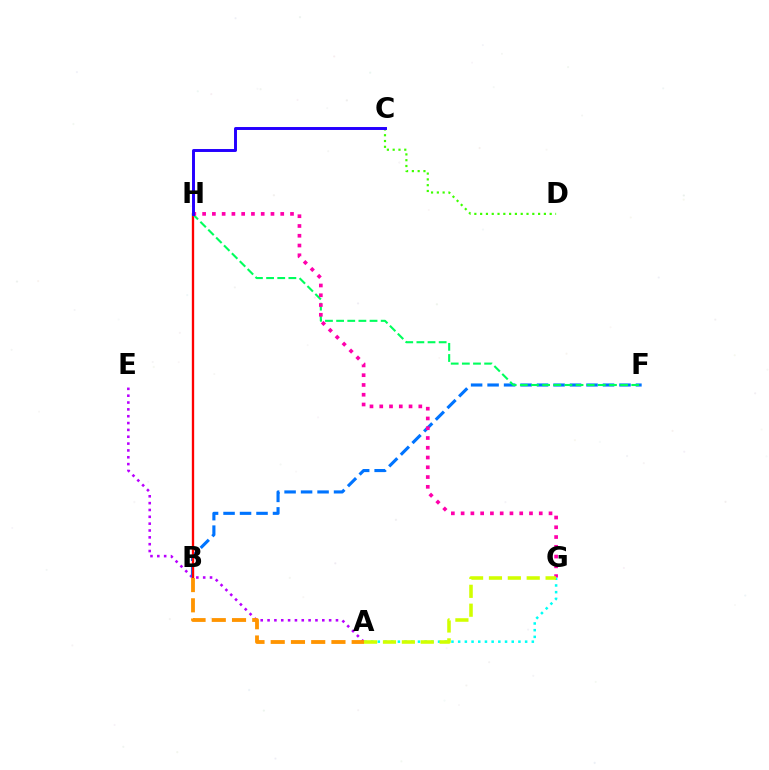{('A', 'E'): [{'color': '#b900ff', 'line_style': 'dotted', 'thickness': 1.86}], ('B', 'F'): [{'color': '#0074ff', 'line_style': 'dashed', 'thickness': 2.24}], ('C', 'D'): [{'color': '#3dff00', 'line_style': 'dotted', 'thickness': 1.57}], ('B', 'H'): [{'color': '#ff0000', 'line_style': 'solid', 'thickness': 1.67}], ('A', 'G'): [{'color': '#00fff6', 'line_style': 'dotted', 'thickness': 1.82}, {'color': '#d1ff00', 'line_style': 'dashed', 'thickness': 2.57}], ('F', 'H'): [{'color': '#00ff5c', 'line_style': 'dashed', 'thickness': 1.51}], ('G', 'H'): [{'color': '#ff00ac', 'line_style': 'dotted', 'thickness': 2.65}], ('A', 'B'): [{'color': '#ff9400', 'line_style': 'dashed', 'thickness': 2.75}], ('C', 'H'): [{'color': '#2500ff', 'line_style': 'solid', 'thickness': 2.12}]}